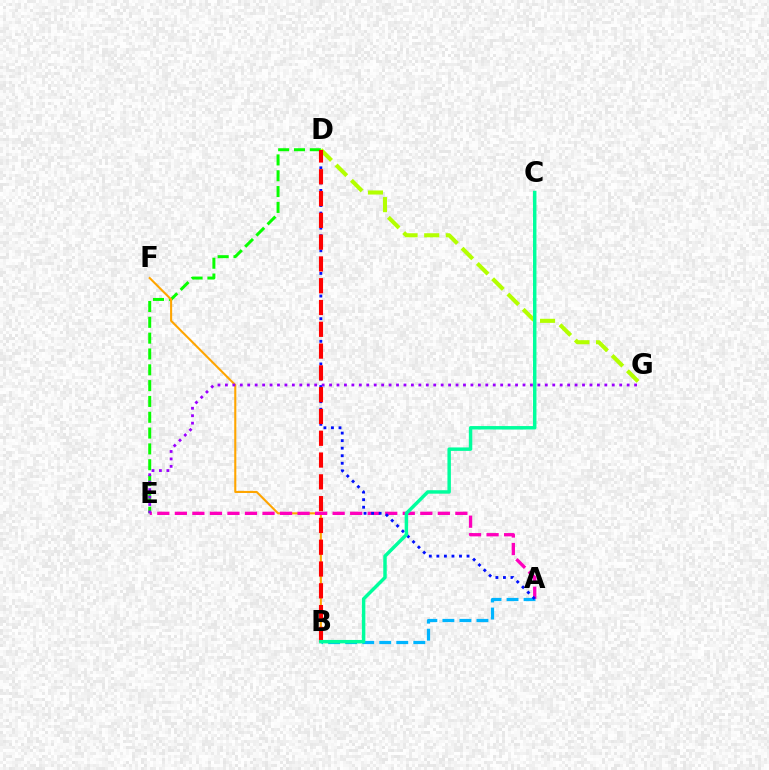{('D', 'E'): [{'color': '#08ff00', 'line_style': 'dashed', 'thickness': 2.15}], ('A', 'B'): [{'color': '#00b5ff', 'line_style': 'dashed', 'thickness': 2.31}], ('D', 'G'): [{'color': '#b3ff00', 'line_style': 'dashed', 'thickness': 2.94}], ('B', 'F'): [{'color': '#ffa500', 'line_style': 'solid', 'thickness': 1.51}], ('A', 'E'): [{'color': '#ff00bd', 'line_style': 'dashed', 'thickness': 2.38}], ('A', 'D'): [{'color': '#0010ff', 'line_style': 'dotted', 'thickness': 2.05}], ('B', 'D'): [{'color': '#ff0000', 'line_style': 'dashed', 'thickness': 2.96}], ('B', 'C'): [{'color': '#00ff9d', 'line_style': 'solid', 'thickness': 2.49}], ('E', 'G'): [{'color': '#9b00ff', 'line_style': 'dotted', 'thickness': 2.02}]}